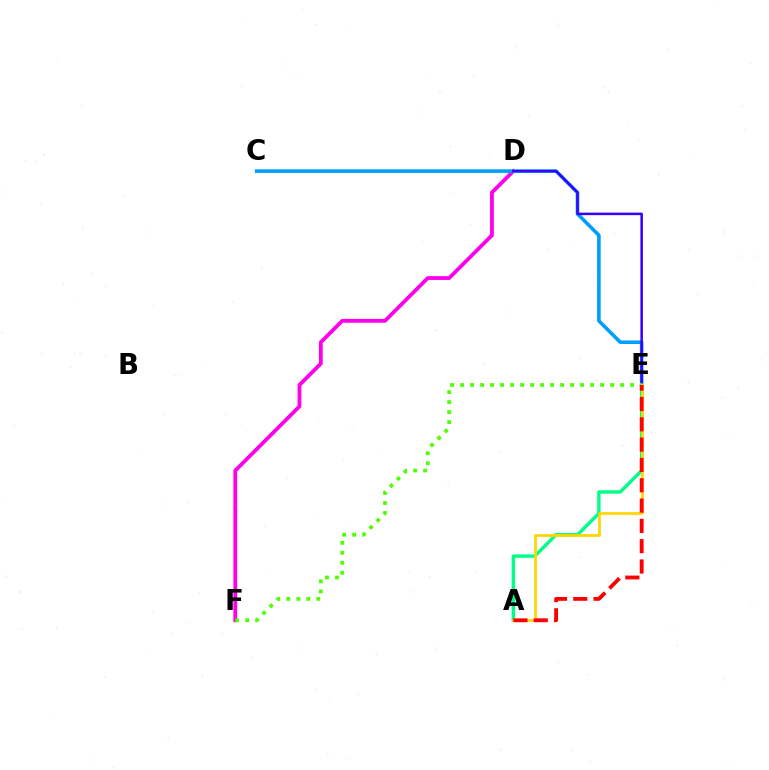{('D', 'F'): [{'color': '#ff00ed', 'line_style': 'solid', 'thickness': 2.73}], ('C', 'E'): [{'color': '#009eff', 'line_style': 'solid', 'thickness': 2.59}], ('D', 'E'): [{'color': '#3700ff', 'line_style': 'solid', 'thickness': 1.82}], ('A', 'E'): [{'color': '#00ff86', 'line_style': 'solid', 'thickness': 2.45}, {'color': '#ffd500', 'line_style': 'solid', 'thickness': 1.97}, {'color': '#ff0000', 'line_style': 'dashed', 'thickness': 2.76}], ('E', 'F'): [{'color': '#4fff00', 'line_style': 'dotted', 'thickness': 2.72}]}